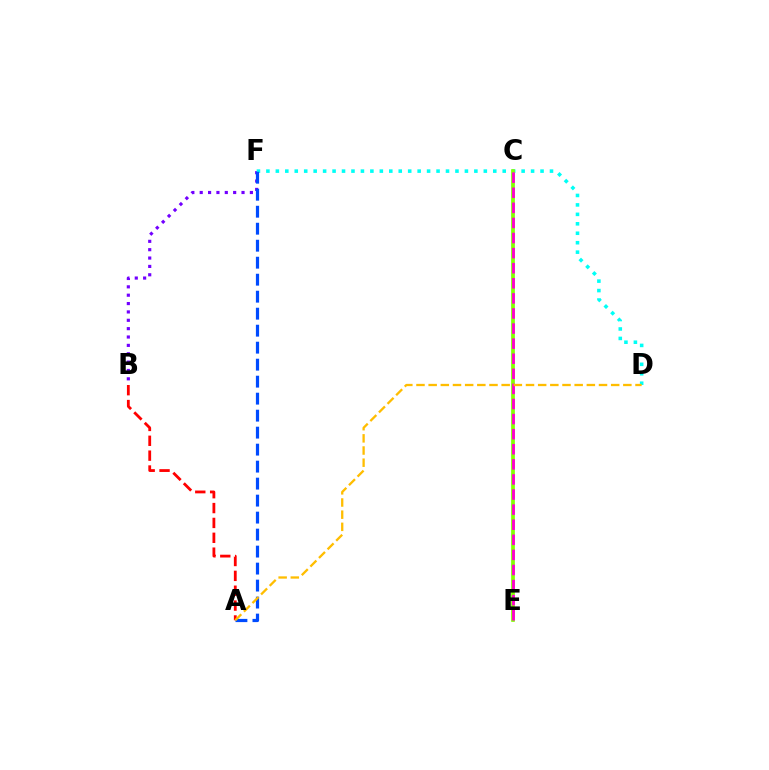{('C', 'E'): [{'color': '#00ff39', 'line_style': 'solid', 'thickness': 1.77}, {'color': '#84ff00', 'line_style': 'solid', 'thickness': 2.61}, {'color': '#ff00cf', 'line_style': 'dashed', 'thickness': 2.05}], ('A', 'B'): [{'color': '#ff0000', 'line_style': 'dashed', 'thickness': 2.02}], ('B', 'F'): [{'color': '#7200ff', 'line_style': 'dotted', 'thickness': 2.27}], ('D', 'F'): [{'color': '#00fff6', 'line_style': 'dotted', 'thickness': 2.57}], ('A', 'F'): [{'color': '#004bff', 'line_style': 'dashed', 'thickness': 2.31}], ('A', 'D'): [{'color': '#ffbd00', 'line_style': 'dashed', 'thickness': 1.65}]}